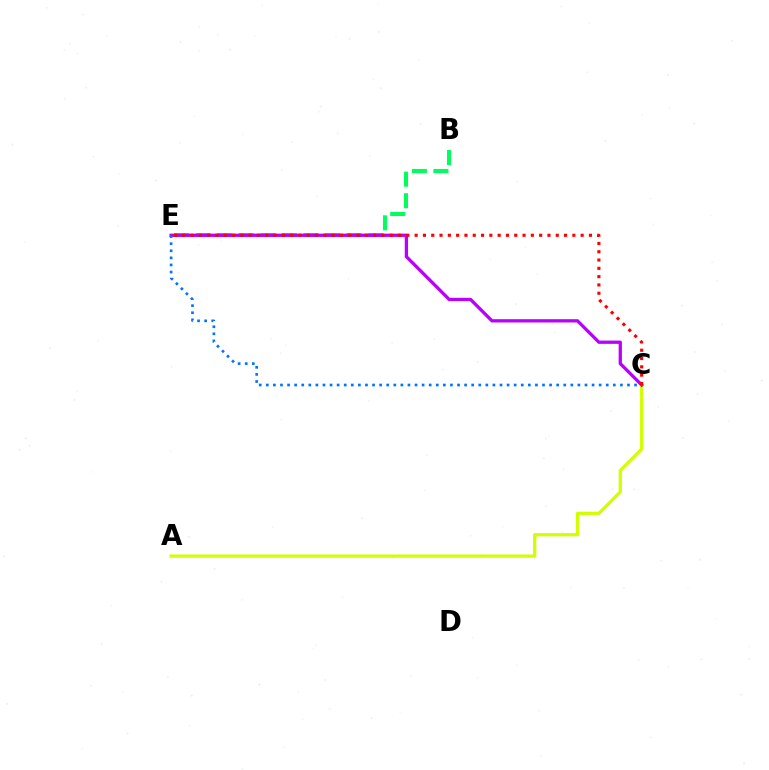{('B', 'E'): [{'color': '#00ff5c', 'line_style': 'dashed', 'thickness': 2.93}], ('A', 'C'): [{'color': '#d1ff00', 'line_style': 'solid', 'thickness': 2.33}], ('C', 'E'): [{'color': '#b900ff', 'line_style': 'solid', 'thickness': 2.36}, {'color': '#0074ff', 'line_style': 'dotted', 'thickness': 1.92}, {'color': '#ff0000', 'line_style': 'dotted', 'thickness': 2.26}]}